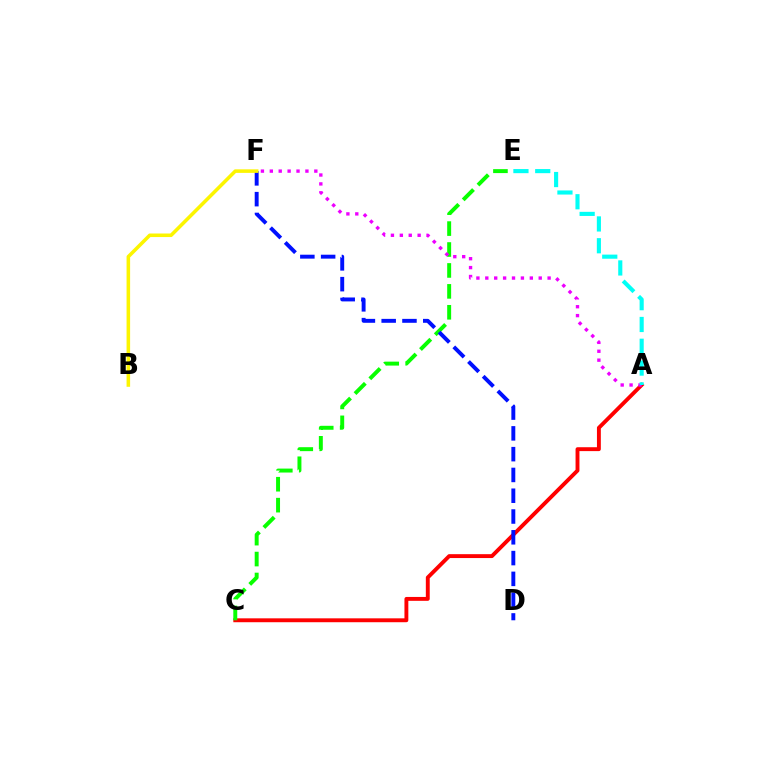{('A', 'C'): [{'color': '#ff0000', 'line_style': 'solid', 'thickness': 2.8}], ('C', 'E'): [{'color': '#08ff00', 'line_style': 'dashed', 'thickness': 2.84}], ('A', 'F'): [{'color': '#ee00ff', 'line_style': 'dotted', 'thickness': 2.42}], ('A', 'E'): [{'color': '#00fff6', 'line_style': 'dashed', 'thickness': 2.96}], ('D', 'F'): [{'color': '#0010ff', 'line_style': 'dashed', 'thickness': 2.82}], ('B', 'F'): [{'color': '#fcf500', 'line_style': 'solid', 'thickness': 2.55}]}